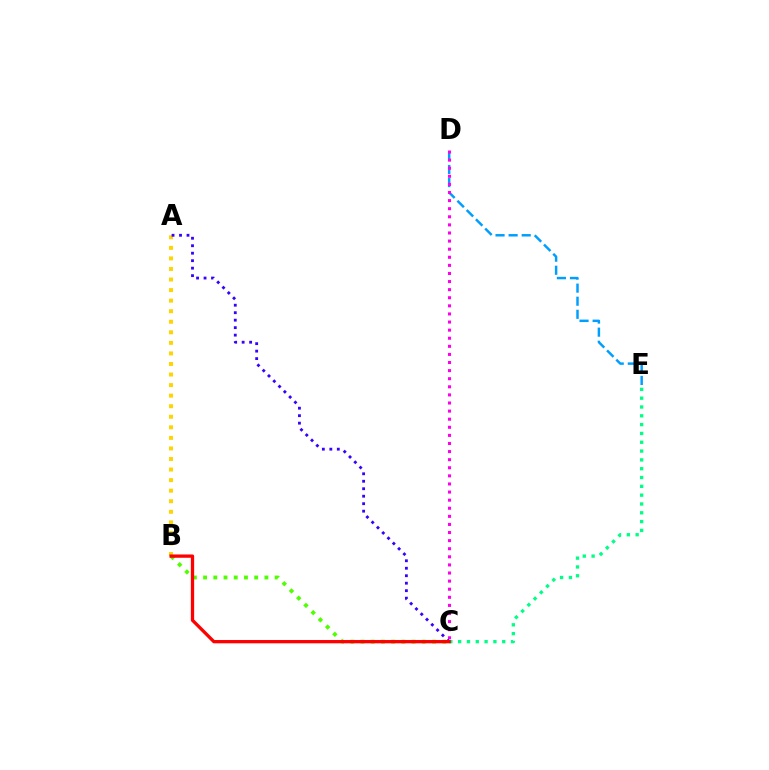{('D', 'E'): [{'color': '#009eff', 'line_style': 'dashed', 'thickness': 1.78}], ('C', 'D'): [{'color': '#ff00ed', 'line_style': 'dotted', 'thickness': 2.2}], ('B', 'C'): [{'color': '#4fff00', 'line_style': 'dotted', 'thickness': 2.78}, {'color': '#ff0000', 'line_style': 'solid', 'thickness': 2.37}], ('C', 'E'): [{'color': '#00ff86', 'line_style': 'dotted', 'thickness': 2.4}], ('A', 'B'): [{'color': '#ffd500', 'line_style': 'dotted', 'thickness': 2.87}], ('A', 'C'): [{'color': '#3700ff', 'line_style': 'dotted', 'thickness': 2.03}]}